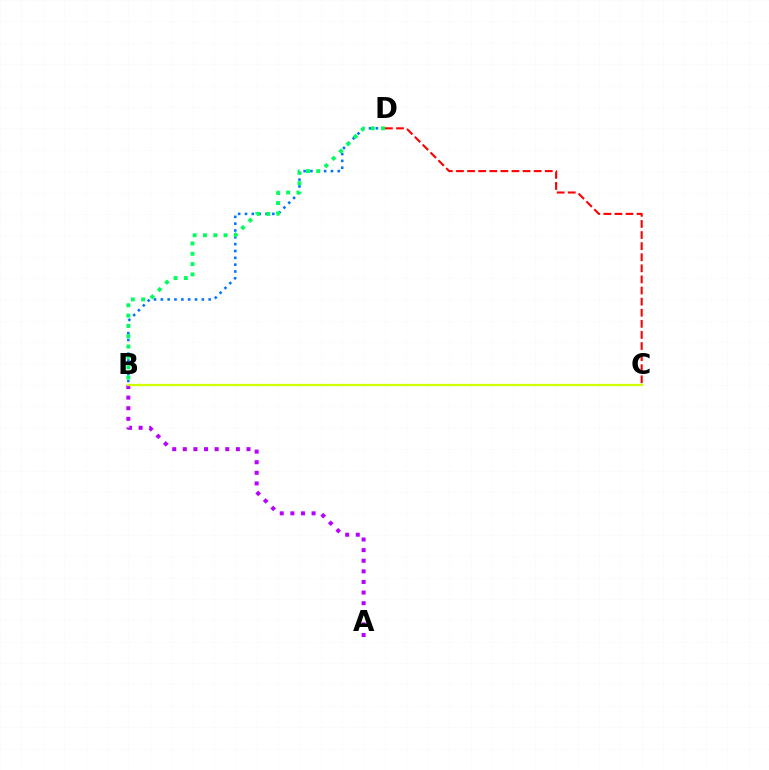{('C', 'D'): [{'color': '#ff0000', 'line_style': 'dashed', 'thickness': 1.51}], ('A', 'B'): [{'color': '#b900ff', 'line_style': 'dotted', 'thickness': 2.88}], ('B', 'D'): [{'color': '#0074ff', 'line_style': 'dotted', 'thickness': 1.86}, {'color': '#00ff5c', 'line_style': 'dotted', 'thickness': 2.8}], ('B', 'C'): [{'color': '#d1ff00', 'line_style': 'solid', 'thickness': 1.64}]}